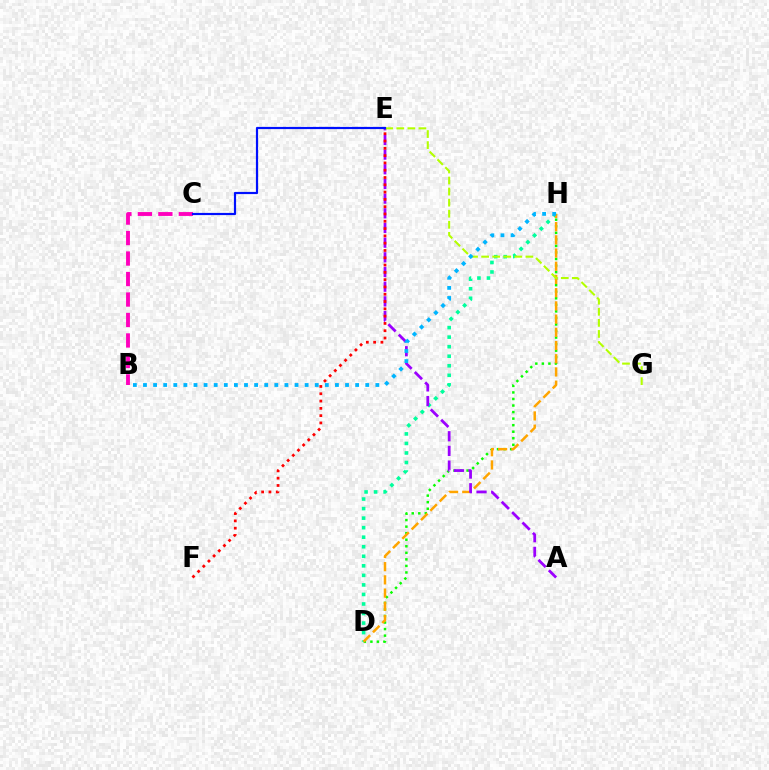{('B', 'C'): [{'color': '#ff00bd', 'line_style': 'dashed', 'thickness': 2.78}], ('D', 'H'): [{'color': '#00ff9d', 'line_style': 'dotted', 'thickness': 2.59}, {'color': '#08ff00', 'line_style': 'dotted', 'thickness': 1.78}, {'color': '#ffa500', 'line_style': 'dashed', 'thickness': 1.79}], ('A', 'E'): [{'color': '#9b00ff', 'line_style': 'dashed', 'thickness': 1.99}], ('E', 'G'): [{'color': '#b3ff00', 'line_style': 'dashed', 'thickness': 1.5}], ('C', 'E'): [{'color': '#0010ff', 'line_style': 'solid', 'thickness': 1.57}], ('B', 'H'): [{'color': '#00b5ff', 'line_style': 'dotted', 'thickness': 2.75}], ('E', 'F'): [{'color': '#ff0000', 'line_style': 'dotted', 'thickness': 1.98}]}